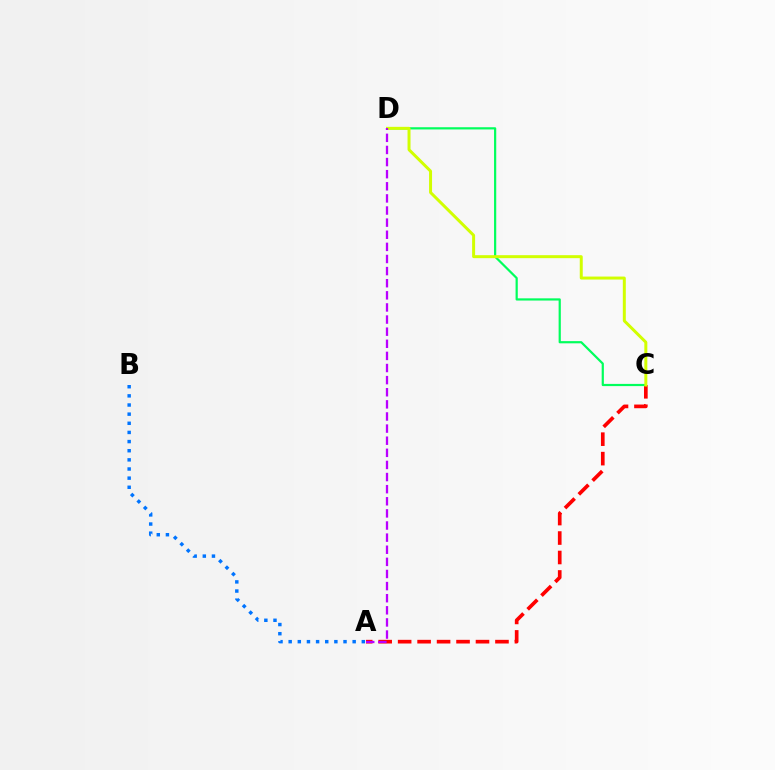{('A', 'C'): [{'color': '#ff0000', 'line_style': 'dashed', 'thickness': 2.64}], ('C', 'D'): [{'color': '#00ff5c', 'line_style': 'solid', 'thickness': 1.59}, {'color': '#d1ff00', 'line_style': 'solid', 'thickness': 2.15}], ('A', 'B'): [{'color': '#0074ff', 'line_style': 'dotted', 'thickness': 2.48}], ('A', 'D'): [{'color': '#b900ff', 'line_style': 'dashed', 'thickness': 1.65}]}